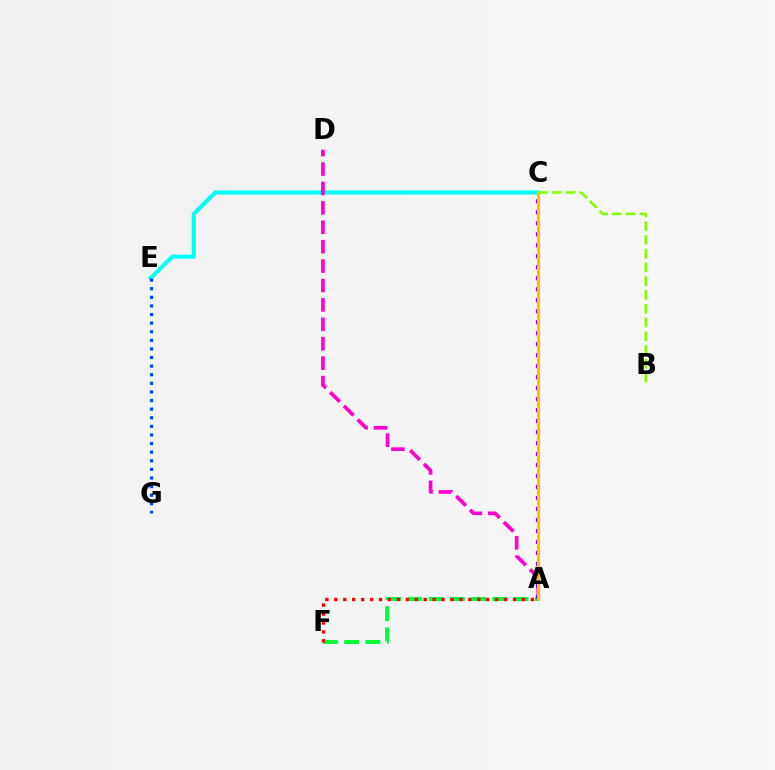{('A', 'F'): [{'color': '#00ff39', 'line_style': 'dashed', 'thickness': 2.89}, {'color': '#ff0000', 'line_style': 'dotted', 'thickness': 2.43}], ('C', 'E'): [{'color': '#00fff6', 'line_style': 'solid', 'thickness': 2.94}], ('B', 'C'): [{'color': '#84ff00', 'line_style': 'dashed', 'thickness': 1.87}], ('A', 'D'): [{'color': '#ff00cf', 'line_style': 'dashed', 'thickness': 2.64}], ('A', 'C'): [{'color': '#7200ff', 'line_style': 'dotted', 'thickness': 2.99}, {'color': '#ffbd00', 'line_style': 'solid', 'thickness': 2.23}], ('E', 'G'): [{'color': '#004bff', 'line_style': 'dotted', 'thickness': 2.34}]}